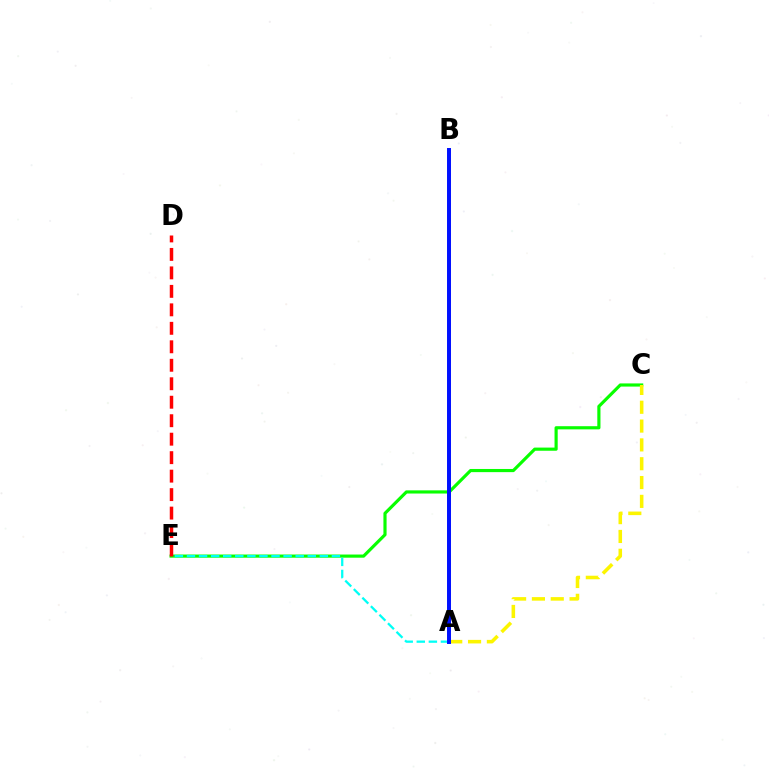{('C', 'E'): [{'color': '#08ff00', 'line_style': 'solid', 'thickness': 2.28}], ('A', 'B'): [{'color': '#ee00ff', 'line_style': 'dotted', 'thickness': 2.03}, {'color': '#0010ff', 'line_style': 'solid', 'thickness': 2.86}], ('D', 'E'): [{'color': '#ff0000', 'line_style': 'dashed', 'thickness': 2.51}], ('A', 'C'): [{'color': '#fcf500', 'line_style': 'dashed', 'thickness': 2.56}], ('A', 'E'): [{'color': '#00fff6', 'line_style': 'dashed', 'thickness': 1.64}]}